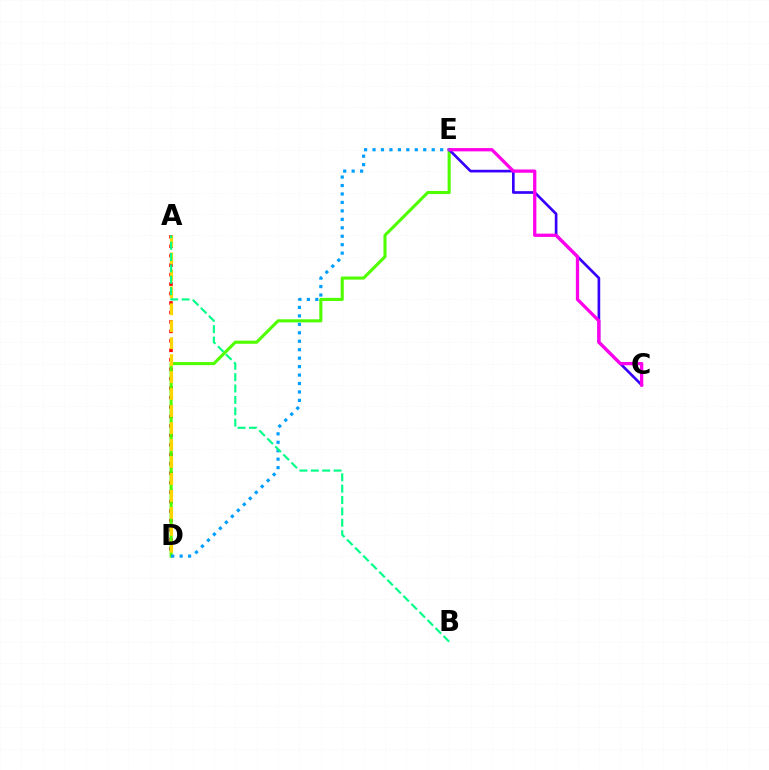{('A', 'D'): [{'color': '#ff0000', 'line_style': 'dotted', 'thickness': 2.57}, {'color': '#ffd500', 'line_style': 'dashed', 'thickness': 2.3}], ('D', 'E'): [{'color': '#4fff00', 'line_style': 'solid', 'thickness': 2.22}, {'color': '#009eff', 'line_style': 'dotted', 'thickness': 2.3}], ('C', 'E'): [{'color': '#3700ff', 'line_style': 'solid', 'thickness': 1.92}, {'color': '#ff00ed', 'line_style': 'solid', 'thickness': 2.36}], ('A', 'B'): [{'color': '#00ff86', 'line_style': 'dashed', 'thickness': 1.55}]}